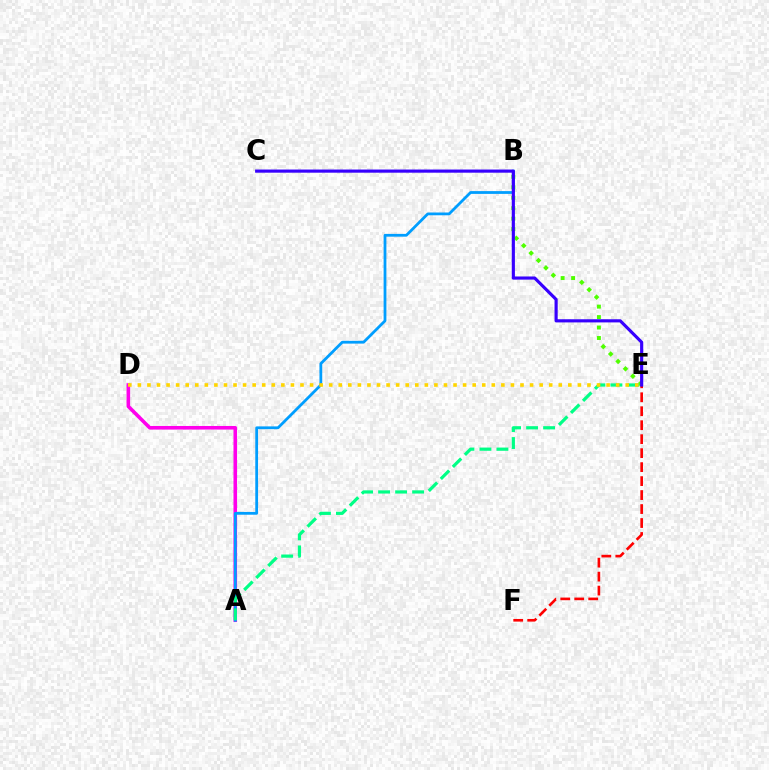{('A', 'D'): [{'color': '#ff00ed', 'line_style': 'solid', 'thickness': 2.58}], ('B', 'E'): [{'color': '#4fff00', 'line_style': 'dotted', 'thickness': 2.84}], ('E', 'F'): [{'color': '#ff0000', 'line_style': 'dashed', 'thickness': 1.9}], ('A', 'B'): [{'color': '#009eff', 'line_style': 'solid', 'thickness': 2.0}], ('A', 'E'): [{'color': '#00ff86', 'line_style': 'dashed', 'thickness': 2.31}], ('D', 'E'): [{'color': '#ffd500', 'line_style': 'dotted', 'thickness': 2.6}], ('C', 'E'): [{'color': '#3700ff', 'line_style': 'solid', 'thickness': 2.27}]}